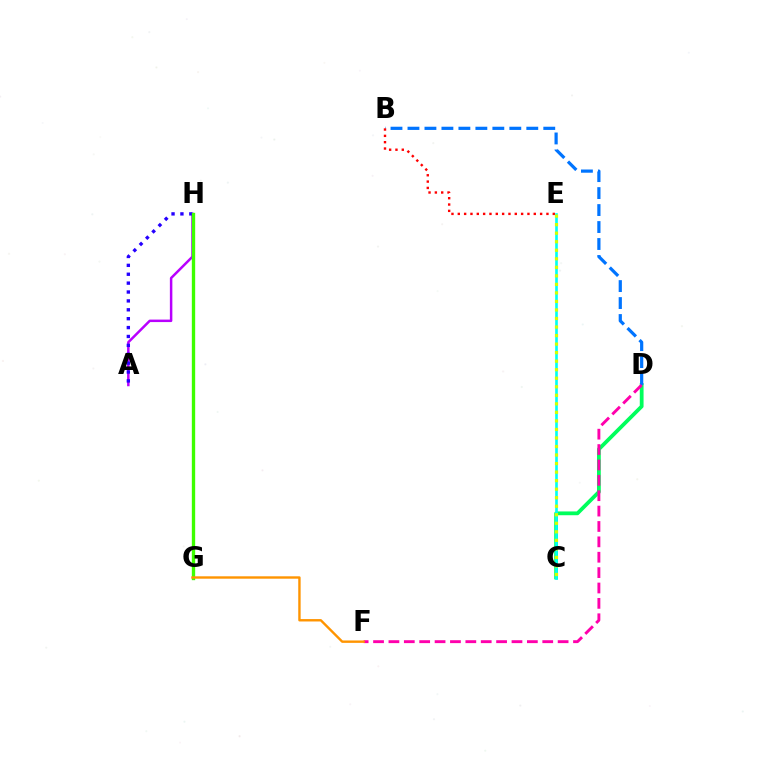{('C', 'D'): [{'color': '#00ff5c', 'line_style': 'solid', 'thickness': 2.73}], ('B', 'D'): [{'color': '#0074ff', 'line_style': 'dashed', 'thickness': 2.31}], ('D', 'F'): [{'color': '#ff00ac', 'line_style': 'dashed', 'thickness': 2.09}], ('C', 'E'): [{'color': '#00fff6', 'line_style': 'solid', 'thickness': 1.91}, {'color': '#d1ff00', 'line_style': 'dotted', 'thickness': 2.32}], ('A', 'H'): [{'color': '#b900ff', 'line_style': 'solid', 'thickness': 1.79}, {'color': '#2500ff', 'line_style': 'dotted', 'thickness': 2.42}], ('B', 'E'): [{'color': '#ff0000', 'line_style': 'dotted', 'thickness': 1.72}], ('G', 'H'): [{'color': '#3dff00', 'line_style': 'solid', 'thickness': 2.41}], ('F', 'G'): [{'color': '#ff9400', 'line_style': 'solid', 'thickness': 1.72}]}